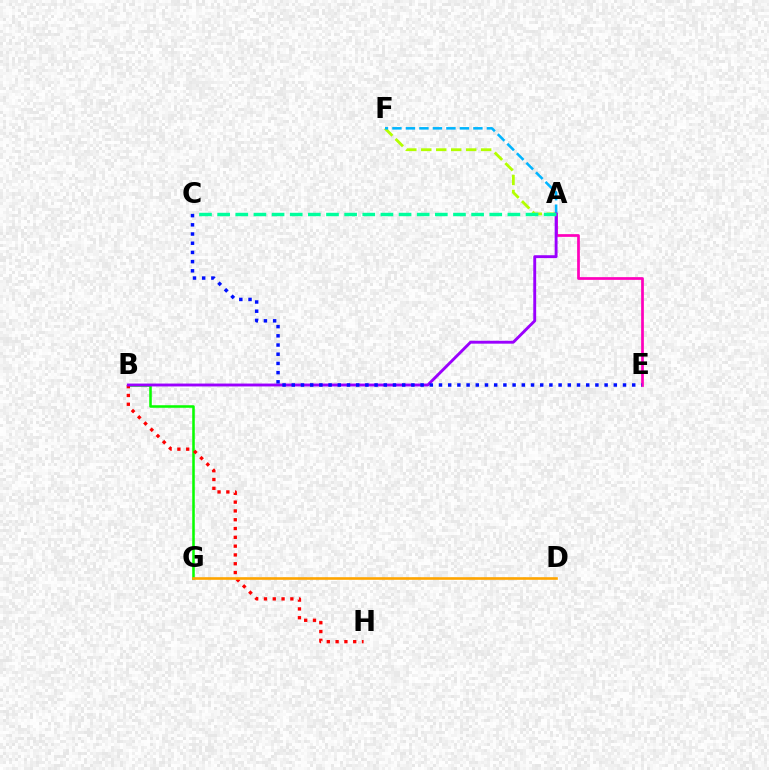{('B', 'G'): [{'color': '#08ff00', 'line_style': 'solid', 'thickness': 1.83}], ('B', 'H'): [{'color': '#ff0000', 'line_style': 'dotted', 'thickness': 2.39}], ('A', 'F'): [{'color': '#b3ff00', 'line_style': 'dashed', 'thickness': 2.03}, {'color': '#00b5ff', 'line_style': 'dashed', 'thickness': 1.83}], ('A', 'E'): [{'color': '#ff00bd', 'line_style': 'solid', 'thickness': 1.96}], ('D', 'G'): [{'color': '#ffa500', 'line_style': 'solid', 'thickness': 1.89}], ('A', 'B'): [{'color': '#9b00ff', 'line_style': 'solid', 'thickness': 2.08}], ('A', 'C'): [{'color': '#00ff9d', 'line_style': 'dashed', 'thickness': 2.46}], ('C', 'E'): [{'color': '#0010ff', 'line_style': 'dotted', 'thickness': 2.5}]}